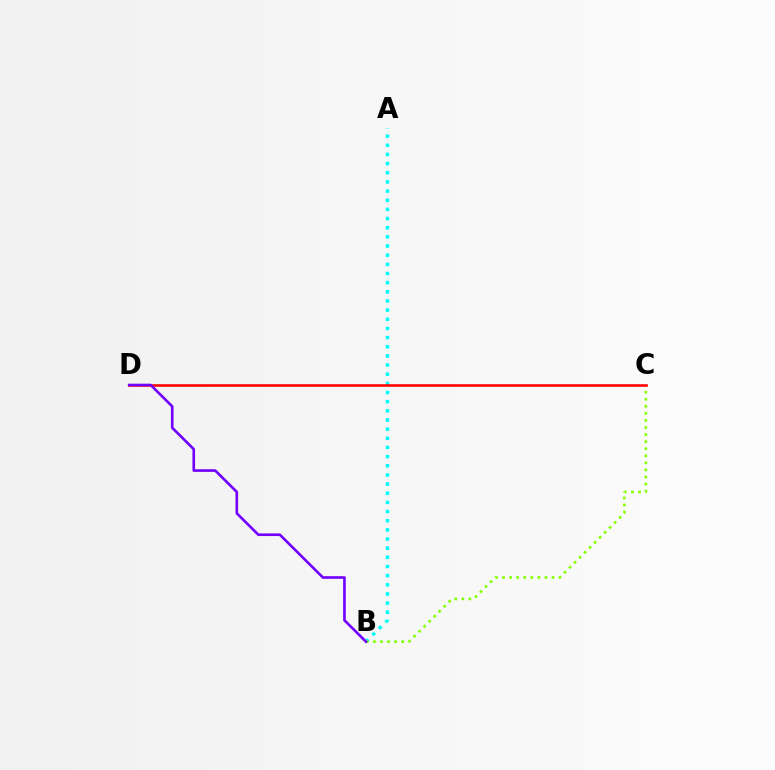{('A', 'B'): [{'color': '#00fff6', 'line_style': 'dotted', 'thickness': 2.49}], ('B', 'C'): [{'color': '#84ff00', 'line_style': 'dotted', 'thickness': 1.92}], ('C', 'D'): [{'color': '#ff0000', 'line_style': 'solid', 'thickness': 1.86}], ('B', 'D'): [{'color': '#7200ff', 'line_style': 'solid', 'thickness': 1.9}]}